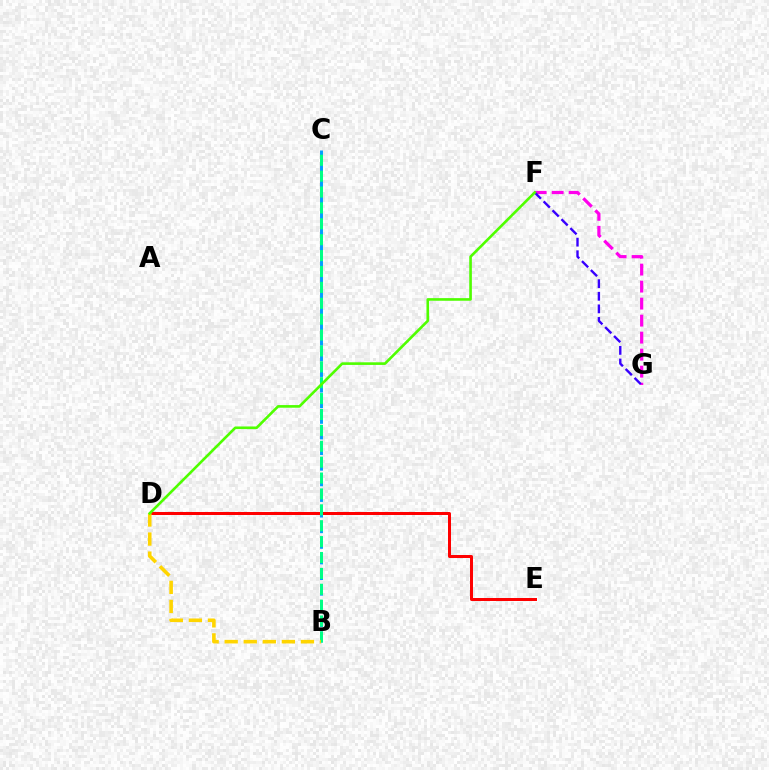{('B', 'C'): [{'color': '#009eff', 'line_style': 'dashed', 'thickness': 2.12}, {'color': '#00ff86', 'line_style': 'dashed', 'thickness': 2.16}], ('D', 'E'): [{'color': '#ff0000', 'line_style': 'solid', 'thickness': 2.16}], ('F', 'G'): [{'color': '#ff00ed', 'line_style': 'dashed', 'thickness': 2.31}, {'color': '#3700ff', 'line_style': 'dashed', 'thickness': 1.71}], ('B', 'D'): [{'color': '#ffd500', 'line_style': 'dashed', 'thickness': 2.59}], ('D', 'F'): [{'color': '#4fff00', 'line_style': 'solid', 'thickness': 1.89}]}